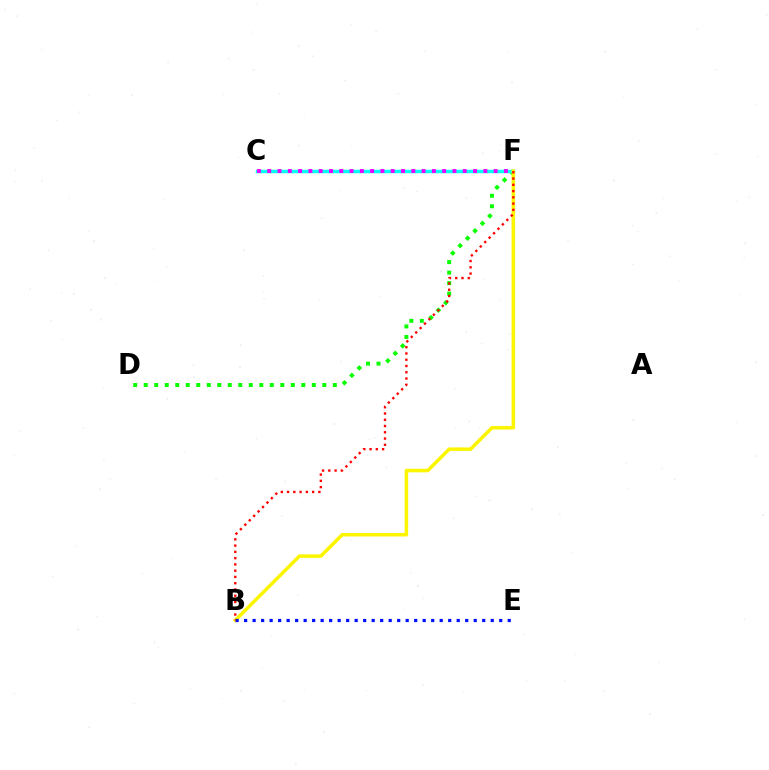{('D', 'F'): [{'color': '#08ff00', 'line_style': 'dotted', 'thickness': 2.85}], ('C', 'F'): [{'color': '#00fff6', 'line_style': 'solid', 'thickness': 2.49}, {'color': '#ee00ff', 'line_style': 'dotted', 'thickness': 2.8}], ('B', 'F'): [{'color': '#fcf500', 'line_style': 'solid', 'thickness': 2.53}, {'color': '#ff0000', 'line_style': 'dotted', 'thickness': 1.7}], ('B', 'E'): [{'color': '#0010ff', 'line_style': 'dotted', 'thickness': 2.31}]}